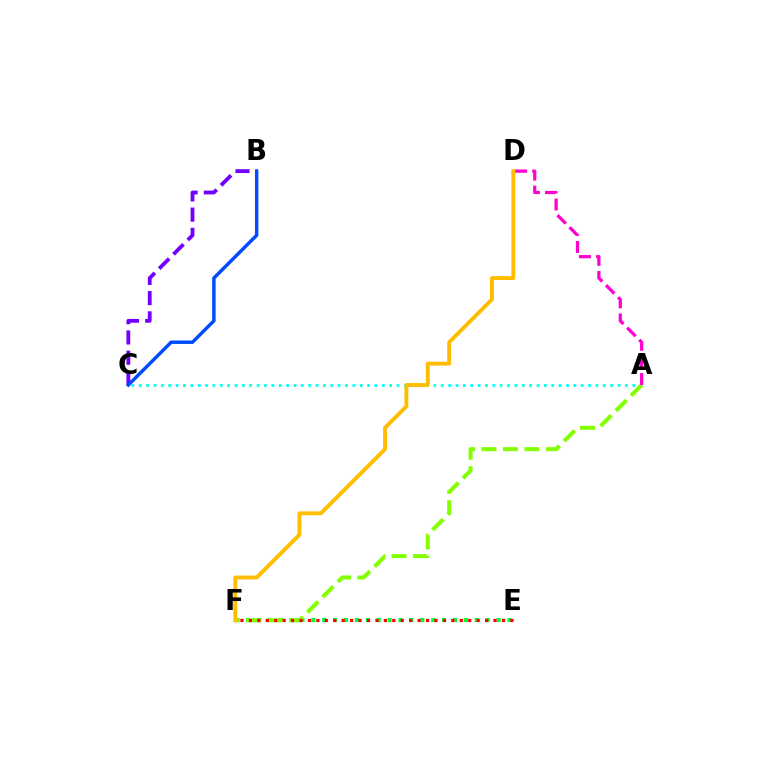{('E', 'F'): [{'color': '#00ff39', 'line_style': 'dotted', 'thickness': 2.96}, {'color': '#ff0000', 'line_style': 'dotted', 'thickness': 2.29}], ('A', 'C'): [{'color': '#00fff6', 'line_style': 'dotted', 'thickness': 2.0}], ('A', 'F'): [{'color': '#84ff00', 'line_style': 'dashed', 'thickness': 2.92}], ('A', 'D'): [{'color': '#ff00cf', 'line_style': 'dashed', 'thickness': 2.32}], ('B', 'C'): [{'color': '#7200ff', 'line_style': 'dashed', 'thickness': 2.75}, {'color': '#004bff', 'line_style': 'solid', 'thickness': 2.47}], ('D', 'F'): [{'color': '#ffbd00', 'line_style': 'solid', 'thickness': 2.79}]}